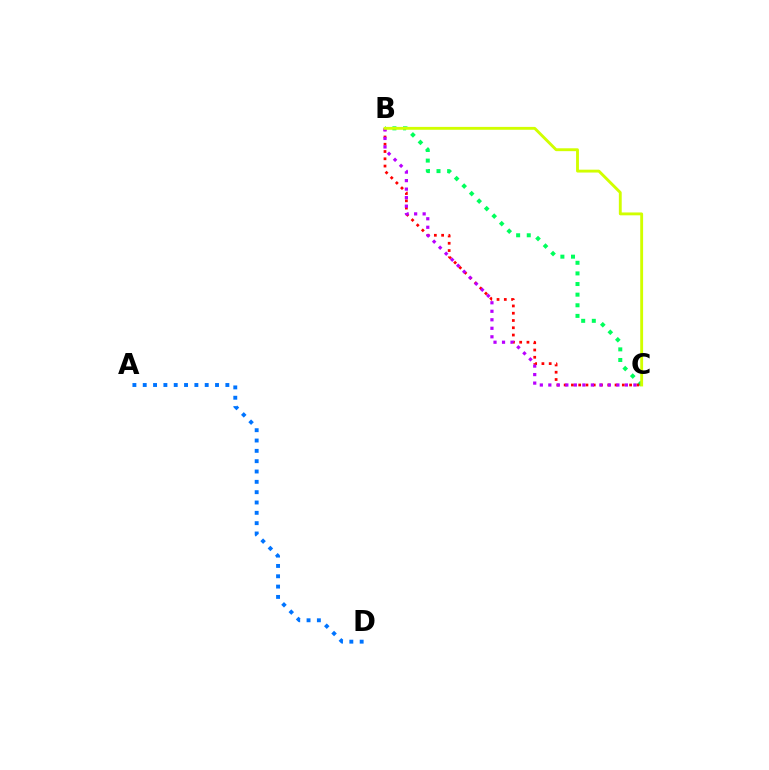{('B', 'C'): [{'color': '#00ff5c', 'line_style': 'dotted', 'thickness': 2.89}, {'color': '#ff0000', 'line_style': 'dotted', 'thickness': 1.98}, {'color': '#b900ff', 'line_style': 'dotted', 'thickness': 2.31}, {'color': '#d1ff00', 'line_style': 'solid', 'thickness': 2.07}], ('A', 'D'): [{'color': '#0074ff', 'line_style': 'dotted', 'thickness': 2.81}]}